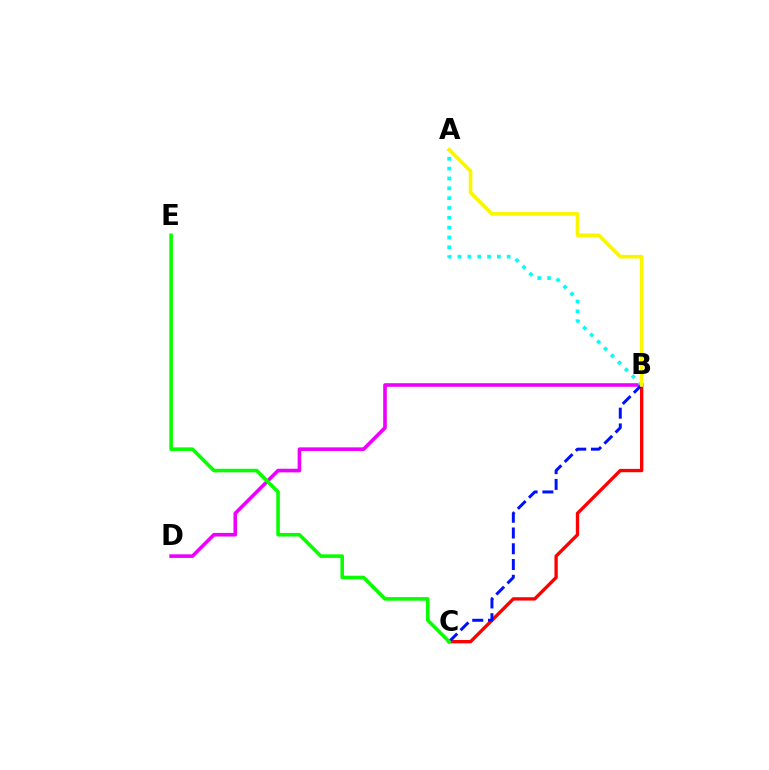{('B', 'C'): [{'color': '#ff0000', 'line_style': 'solid', 'thickness': 2.41}, {'color': '#0010ff', 'line_style': 'dashed', 'thickness': 2.14}], ('B', 'D'): [{'color': '#ee00ff', 'line_style': 'solid', 'thickness': 2.61}], ('A', 'B'): [{'color': '#00fff6', 'line_style': 'dotted', 'thickness': 2.67}, {'color': '#fcf500', 'line_style': 'solid', 'thickness': 2.62}], ('C', 'E'): [{'color': '#08ff00', 'line_style': 'solid', 'thickness': 2.58}]}